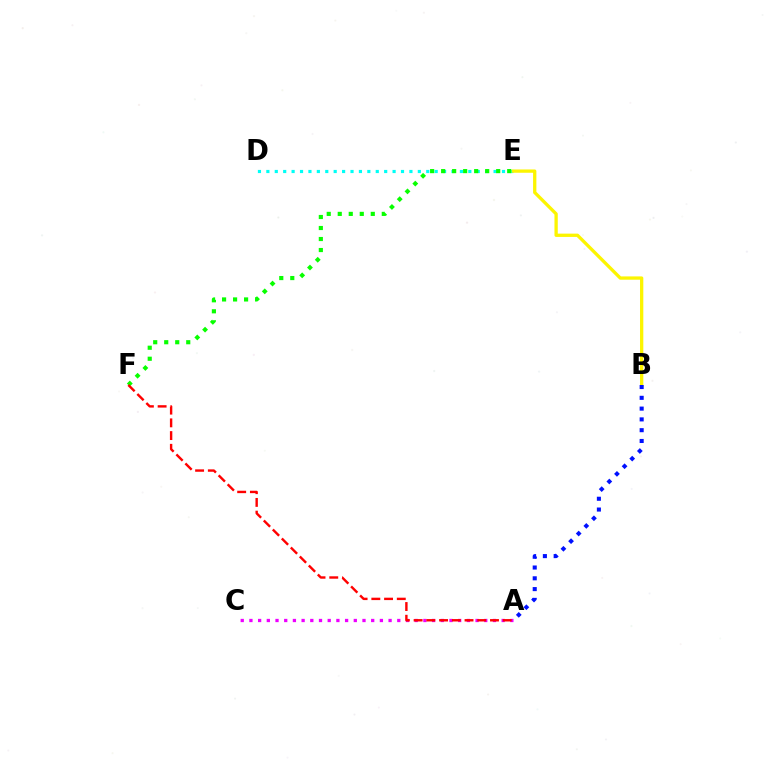{('D', 'E'): [{'color': '#00fff6', 'line_style': 'dotted', 'thickness': 2.29}], ('E', 'F'): [{'color': '#08ff00', 'line_style': 'dotted', 'thickness': 2.99}], ('A', 'C'): [{'color': '#ee00ff', 'line_style': 'dotted', 'thickness': 2.36}], ('B', 'E'): [{'color': '#fcf500', 'line_style': 'solid', 'thickness': 2.37}], ('A', 'F'): [{'color': '#ff0000', 'line_style': 'dashed', 'thickness': 1.73}], ('A', 'B'): [{'color': '#0010ff', 'line_style': 'dotted', 'thickness': 2.93}]}